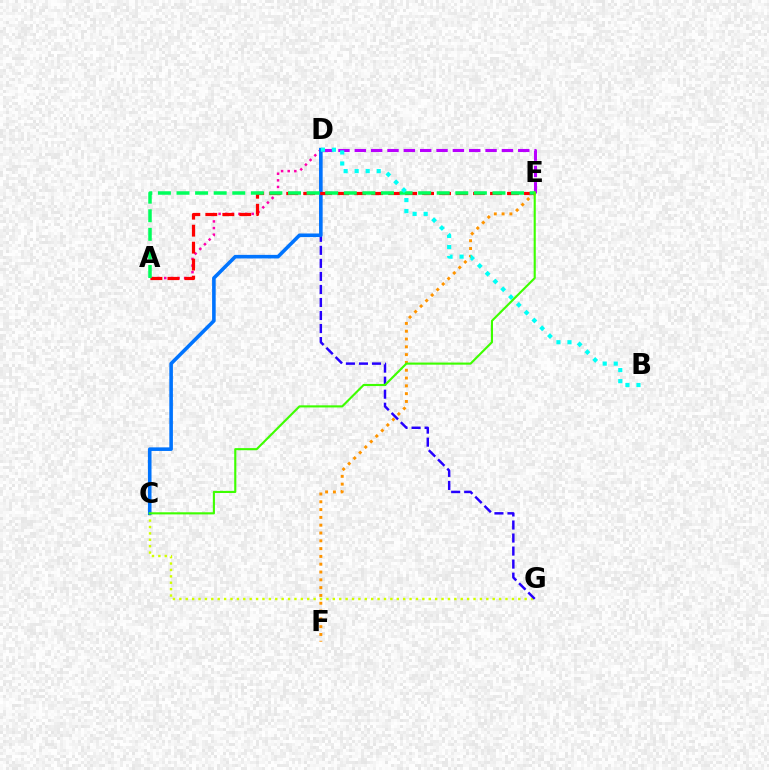{('E', 'F'): [{'color': '#ff9400', 'line_style': 'dotted', 'thickness': 2.12}], ('C', 'G'): [{'color': '#d1ff00', 'line_style': 'dotted', 'thickness': 1.74}], ('A', 'D'): [{'color': '#ff00ac', 'line_style': 'dotted', 'thickness': 1.8}], ('D', 'G'): [{'color': '#2500ff', 'line_style': 'dashed', 'thickness': 1.77}], ('C', 'D'): [{'color': '#0074ff', 'line_style': 'solid', 'thickness': 2.58}], ('A', 'E'): [{'color': '#ff0000', 'line_style': 'dashed', 'thickness': 2.31}, {'color': '#00ff5c', 'line_style': 'dashed', 'thickness': 2.52}], ('D', 'E'): [{'color': '#b900ff', 'line_style': 'dashed', 'thickness': 2.22}], ('B', 'D'): [{'color': '#00fff6', 'line_style': 'dotted', 'thickness': 3.0}], ('C', 'E'): [{'color': '#3dff00', 'line_style': 'solid', 'thickness': 1.53}]}